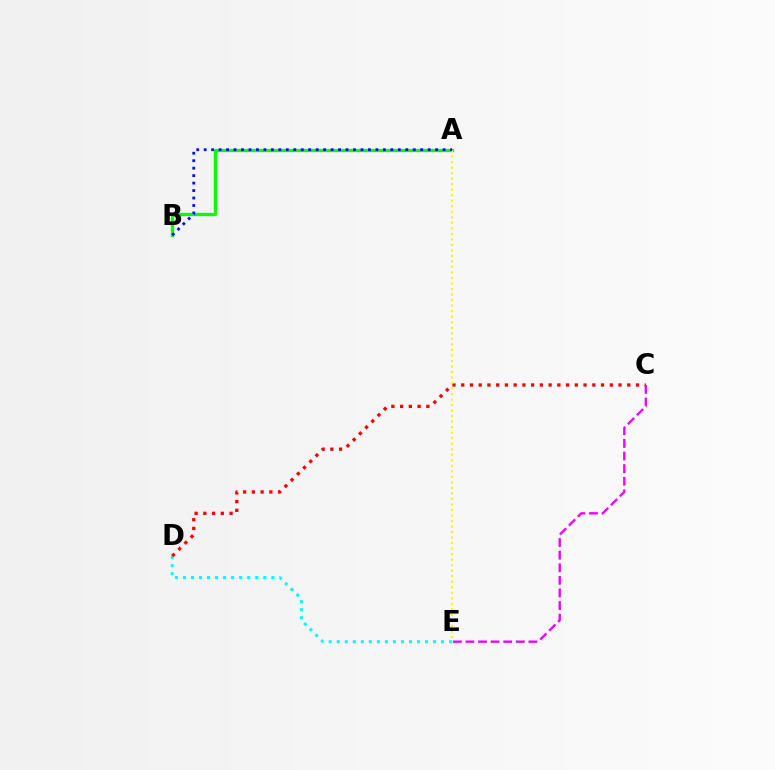{('D', 'E'): [{'color': '#00fff6', 'line_style': 'dotted', 'thickness': 2.18}], ('C', 'D'): [{'color': '#ff0000', 'line_style': 'dotted', 'thickness': 2.37}], ('A', 'B'): [{'color': '#08ff00', 'line_style': 'solid', 'thickness': 2.36}, {'color': '#0010ff', 'line_style': 'dotted', 'thickness': 2.03}], ('C', 'E'): [{'color': '#ee00ff', 'line_style': 'dashed', 'thickness': 1.71}], ('A', 'E'): [{'color': '#fcf500', 'line_style': 'dotted', 'thickness': 1.5}]}